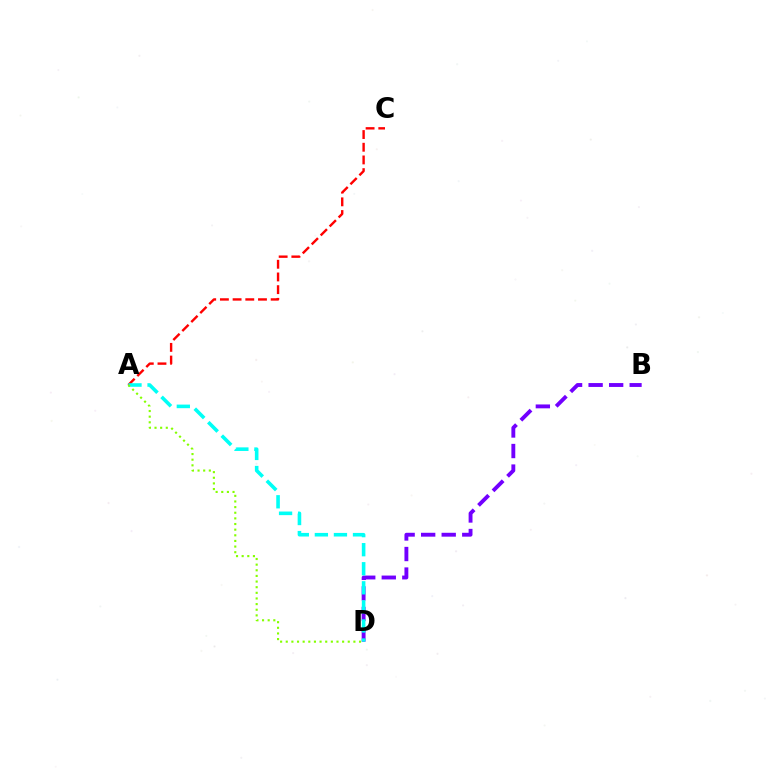{('A', 'C'): [{'color': '#ff0000', 'line_style': 'dashed', 'thickness': 1.72}], ('B', 'D'): [{'color': '#7200ff', 'line_style': 'dashed', 'thickness': 2.79}], ('A', 'D'): [{'color': '#00fff6', 'line_style': 'dashed', 'thickness': 2.59}, {'color': '#84ff00', 'line_style': 'dotted', 'thickness': 1.53}]}